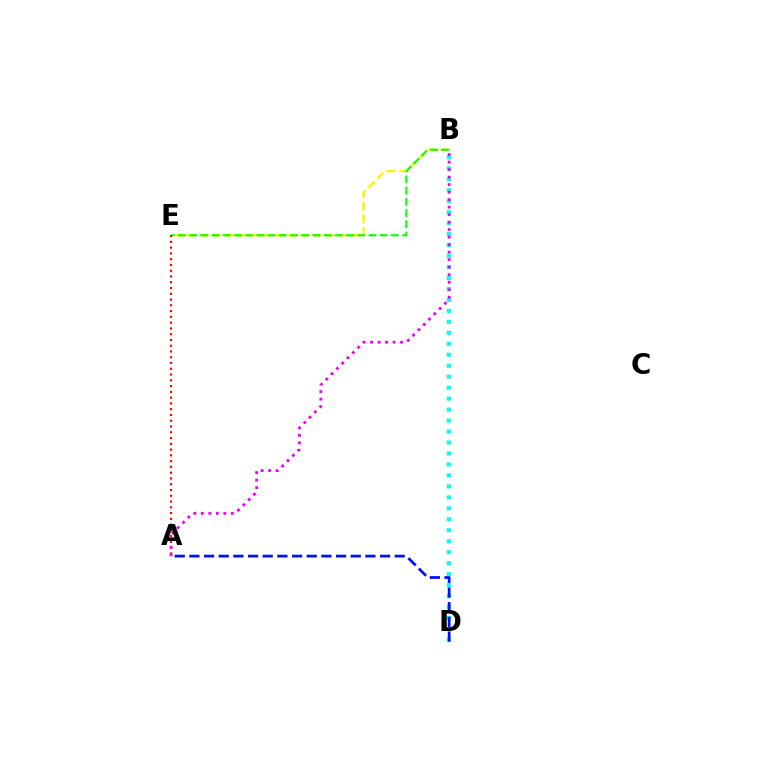{('B', 'D'): [{'color': '#00fff6', 'line_style': 'dotted', 'thickness': 2.98}], ('A', 'D'): [{'color': '#0010ff', 'line_style': 'dashed', 'thickness': 1.99}], ('B', 'E'): [{'color': '#fcf500', 'line_style': 'dashed', 'thickness': 1.7}, {'color': '#08ff00', 'line_style': 'dashed', 'thickness': 1.52}], ('A', 'E'): [{'color': '#ff0000', 'line_style': 'dotted', 'thickness': 1.57}], ('A', 'B'): [{'color': '#ee00ff', 'line_style': 'dotted', 'thickness': 2.04}]}